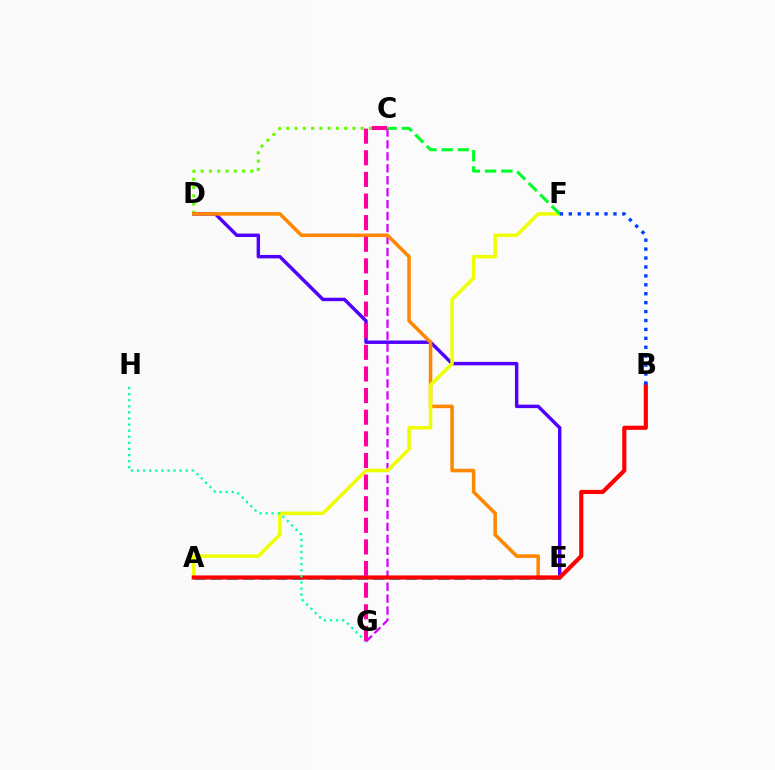{('C', 'D'): [{'color': '#66ff00', 'line_style': 'dotted', 'thickness': 2.25}], ('C', 'G'): [{'color': '#d600ff', 'line_style': 'dashed', 'thickness': 1.62}, {'color': '#ff00a0', 'line_style': 'dashed', 'thickness': 2.94}], ('A', 'E'): [{'color': '#00c7ff', 'line_style': 'dashed', 'thickness': 2.21}], ('D', 'E'): [{'color': '#4f00ff', 'line_style': 'solid', 'thickness': 2.48}, {'color': '#ff8800', 'line_style': 'solid', 'thickness': 2.56}], ('A', 'F'): [{'color': '#eeff00', 'line_style': 'solid', 'thickness': 2.52}], ('A', 'B'): [{'color': '#ff0000', 'line_style': 'solid', 'thickness': 2.98}], ('G', 'H'): [{'color': '#00ffaf', 'line_style': 'dotted', 'thickness': 1.66}], ('C', 'F'): [{'color': '#00ff27', 'line_style': 'dashed', 'thickness': 2.2}], ('B', 'F'): [{'color': '#003fff', 'line_style': 'dotted', 'thickness': 2.42}]}